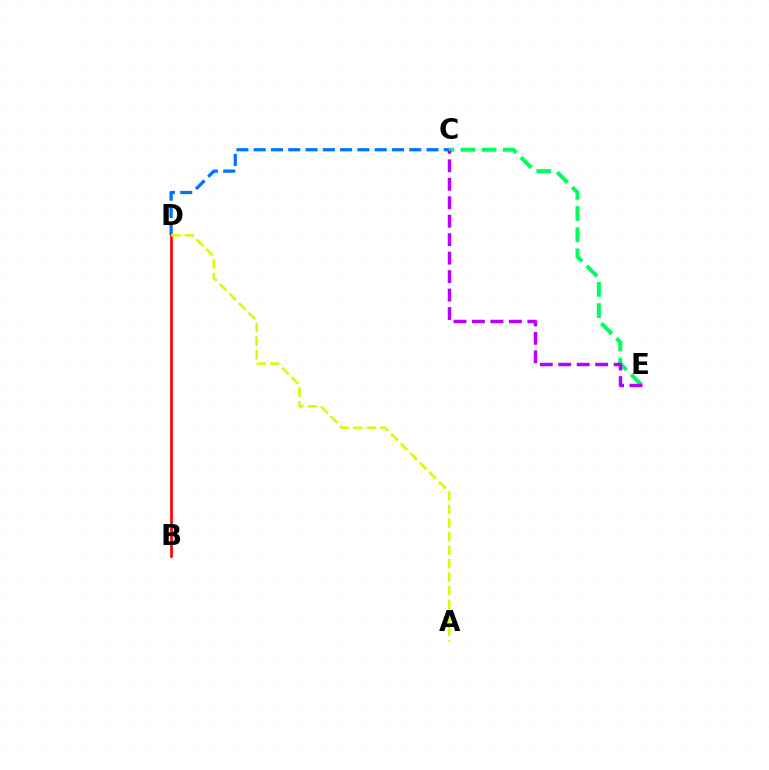{('C', 'D'): [{'color': '#0074ff', 'line_style': 'dashed', 'thickness': 2.35}], ('B', 'D'): [{'color': '#ff0000', 'line_style': 'solid', 'thickness': 1.92}], ('C', 'E'): [{'color': '#00ff5c', 'line_style': 'dashed', 'thickness': 2.88}, {'color': '#b900ff', 'line_style': 'dashed', 'thickness': 2.51}], ('A', 'D'): [{'color': '#d1ff00', 'line_style': 'dashed', 'thickness': 1.84}]}